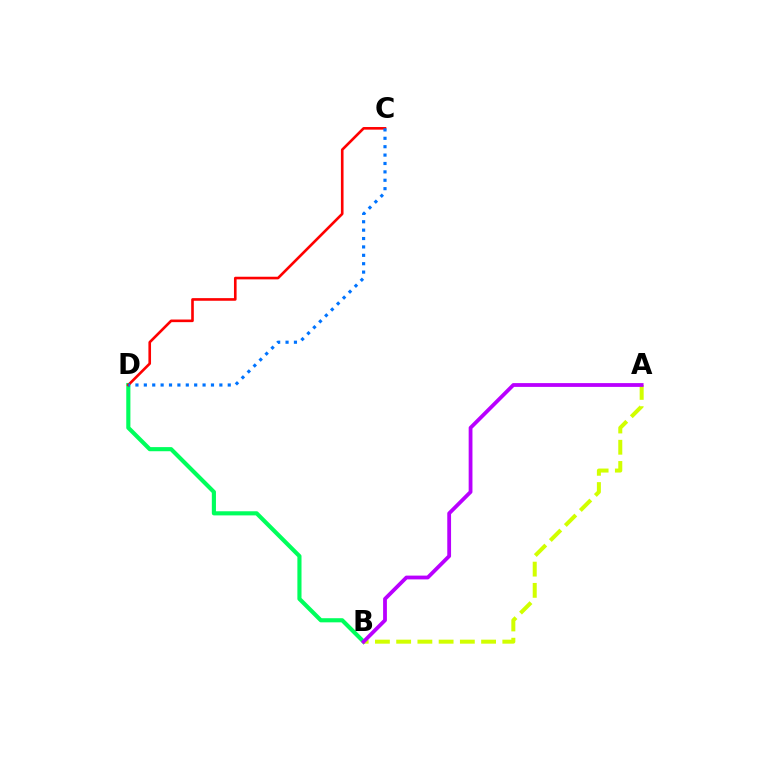{('B', 'D'): [{'color': '#00ff5c', 'line_style': 'solid', 'thickness': 2.97}], ('C', 'D'): [{'color': '#ff0000', 'line_style': 'solid', 'thickness': 1.89}, {'color': '#0074ff', 'line_style': 'dotted', 'thickness': 2.28}], ('A', 'B'): [{'color': '#d1ff00', 'line_style': 'dashed', 'thickness': 2.88}, {'color': '#b900ff', 'line_style': 'solid', 'thickness': 2.73}]}